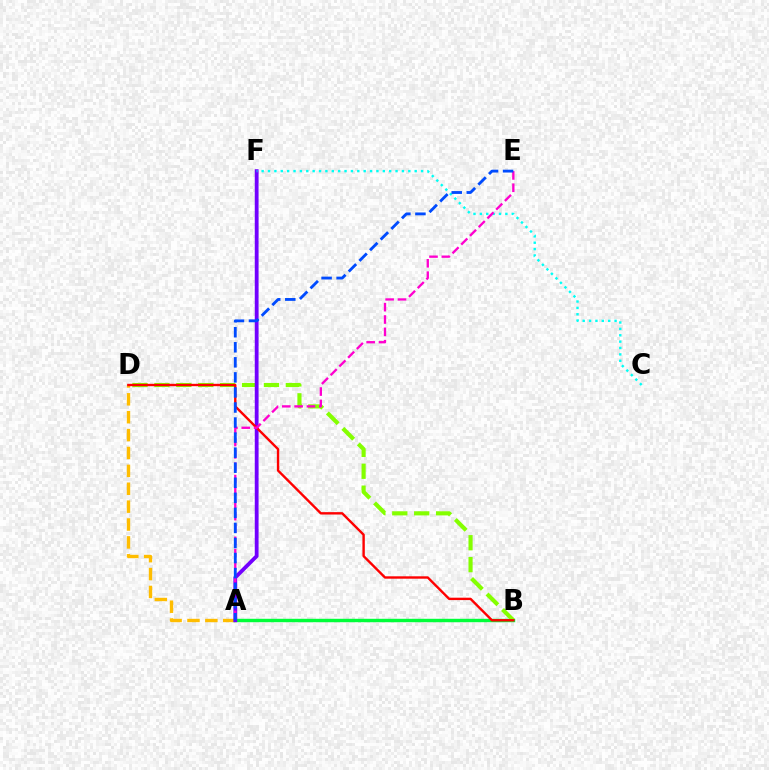{('A', 'D'): [{'color': '#ffbd00', 'line_style': 'dashed', 'thickness': 2.43}], ('A', 'B'): [{'color': '#00ff39', 'line_style': 'solid', 'thickness': 2.47}], ('B', 'D'): [{'color': '#84ff00', 'line_style': 'dashed', 'thickness': 2.98}, {'color': '#ff0000', 'line_style': 'solid', 'thickness': 1.72}], ('A', 'F'): [{'color': '#7200ff', 'line_style': 'solid', 'thickness': 2.74}], ('C', 'F'): [{'color': '#00fff6', 'line_style': 'dotted', 'thickness': 1.73}], ('A', 'E'): [{'color': '#ff00cf', 'line_style': 'dashed', 'thickness': 1.68}, {'color': '#004bff', 'line_style': 'dashed', 'thickness': 2.04}]}